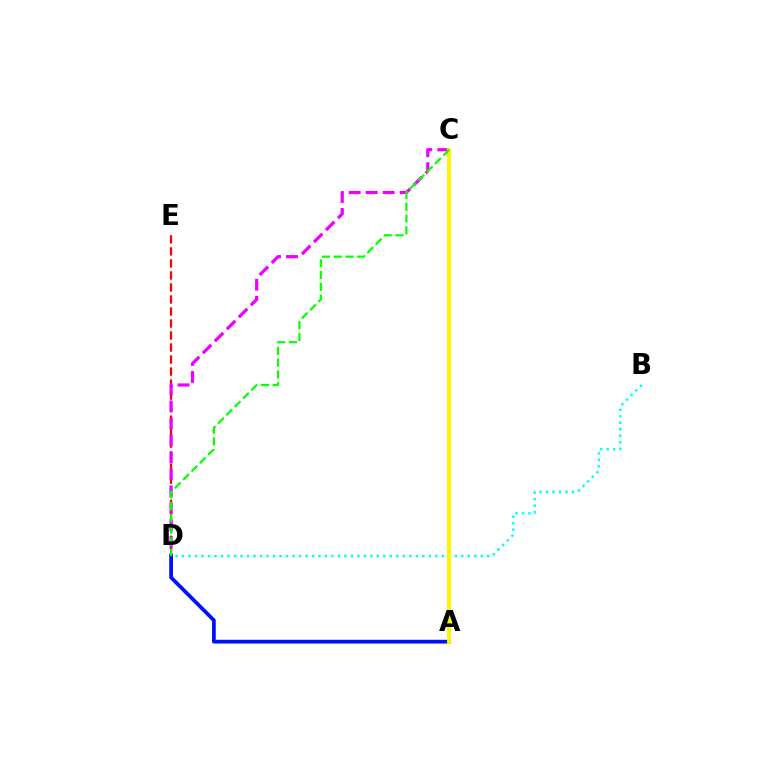{('D', 'E'): [{'color': '#ff0000', 'line_style': 'dashed', 'thickness': 1.63}], ('B', 'D'): [{'color': '#00fff6', 'line_style': 'dotted', 'thickness': 1.76}], ('C', 'D'): [{'color': '#ee00ff', 'line_style': 'dashed', 'thickness': 2.31}, {'color': '#08ff00', 'line_style': 'dashed', 'thickness': 1.6}], ('A', 'D'): [{'color': '#0010ff', 'line_style': 'solid', 'thickness': 2.7}], ('A', 'C'): [{'color': '#fcf500', 'line_style': 'solid', 'thickness': 2.8}]}